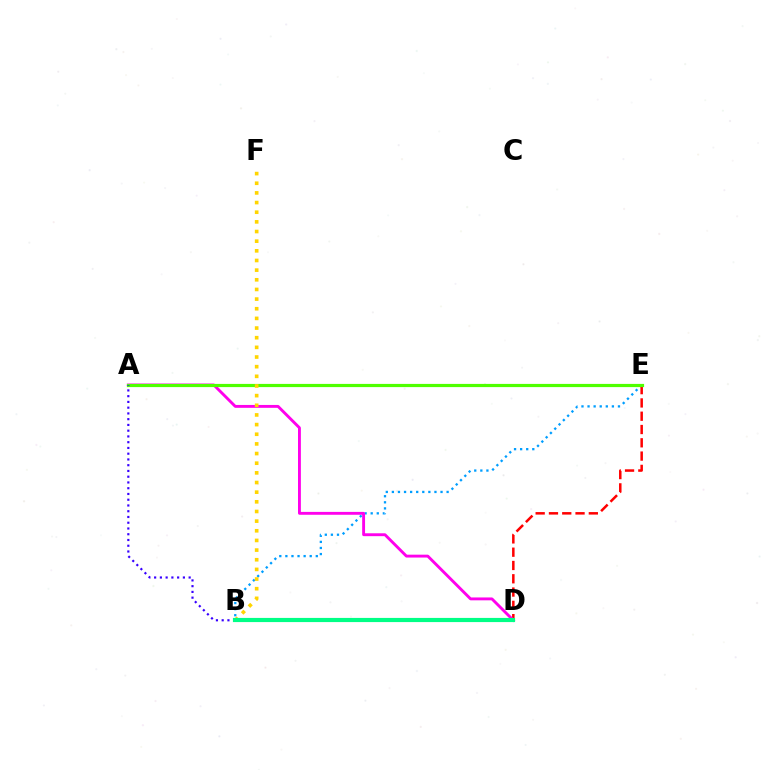{('B', 'E'): [{'color': '#009eff', 'line_style': 'dotted', 'thickness': 1.65}], ('D', 'E'): [{'color': '#ff0000', 'line_style': 'dashed', 'thickness': 1.81}], ('A', 'D'): [{'color': '#ff00ed', 'line_style': 'solid', 'thickness': 2.07}], ('A', 'E'): [{'color': '#4fff00', 'line_style': 'solid', 'thickness': 2.3}], ('B', 'F'): [{'color': '#ffd500', 'line_style': 'dotted', 'thickness': 2.62}], ('A', 'B'): [{'color': '#3700ff', 'line_style': 'dotted', 'thickness': 1.56}], ('B', 'D'): [{'color': '#00ff86', 'line_style': 'solid', 'thickness': 3.0}]}